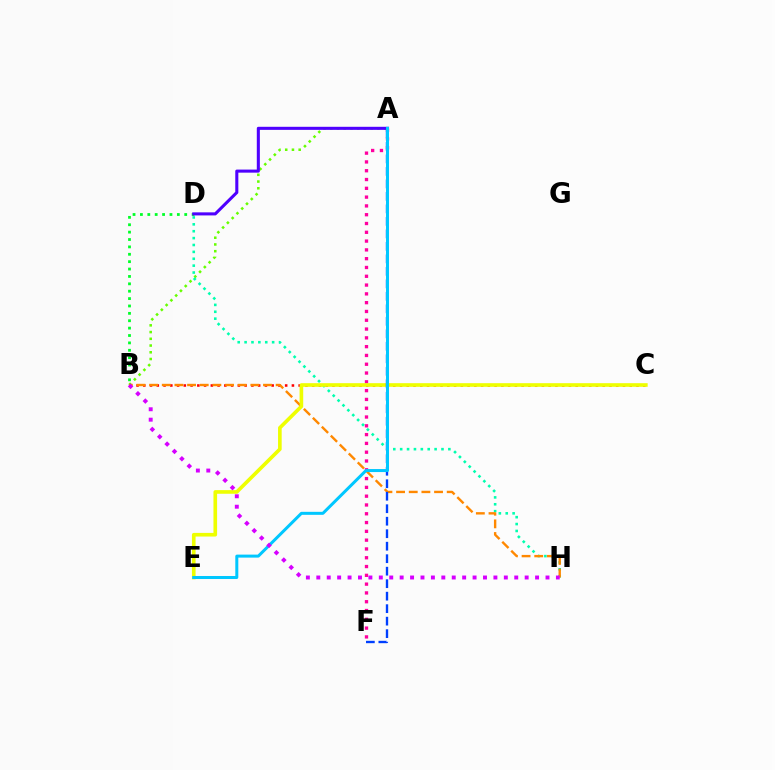{('B', 'C'): [{'color': '#ff0000', 'line_style': 'dotted', 'thickness': 1.84}], ('A', 'B'): [{'color': '#66ff00', 'line_style': 'dotted', 'thickness': 1.83}], ('D', 'H'): [{'color': '#00ffaf', 'line_style': 'dotted', 'thickness': 1.87}], ('A', 'F'): [{'color': '#ff00a0', 'line_style': 'dotted', 'thickness': 2.39}, {'color': '#003fff', 'line_style': 'dashed', 'thickness': 1.7}], ('B', 'D'): [{'color': '#00ff27', 'line_style': 'dotted', 'thickness': 2.01}], ('B', 'H'): [{'color': '#ff8800', 'line_style': 'dashed', 'thickness': 1.72}, {'color': '#d600ff', 'line_style': 'dotted', 'thickness': 2.83}], ('C', 'E'): [{'color': '#eeff00', 'line_style': 'solid', 'thickness': 2.62}], ('A', 'D'): [{'color': '#4f00ff', 'line_style': 'solid', 'thickness': 2.21}], ('A', 'E'): [{'color': '#00c7ff', 'line_style': 'solid', 'thickness': 2.16}]}